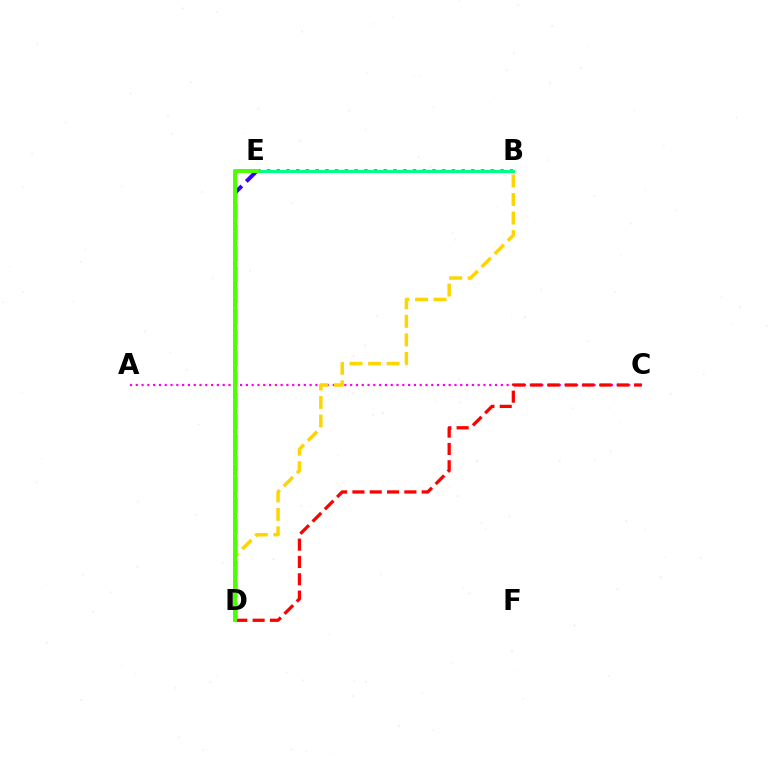{('B', 'E'): [{'color': '#009eff', 'line_style': 'dotted', 'thickness': 2.64}, {'color': '#00ff86', 'line_style': 'solid', 'thickness': 2.17}], ('A', 'C'): [{'color': '#ff00ed', 'line_style': 'dotted', 'thickness': 1.57}], ('D', 'E'): [{'color': '#3700ff', 'line_style': 'dashed', 'thickness': 2.85}, {'color': '#4fff00', 'line_style': 'solid', 'thickness': 2.91}], ('C', 'D'): [{'color': '#ff0000', 'line_style': 'dashed', 'thickness': 2.35}], ('B', 'D'): [{'color': '#ffd500', 'line_style': 'dashed', 'thickness': 2.52}]}